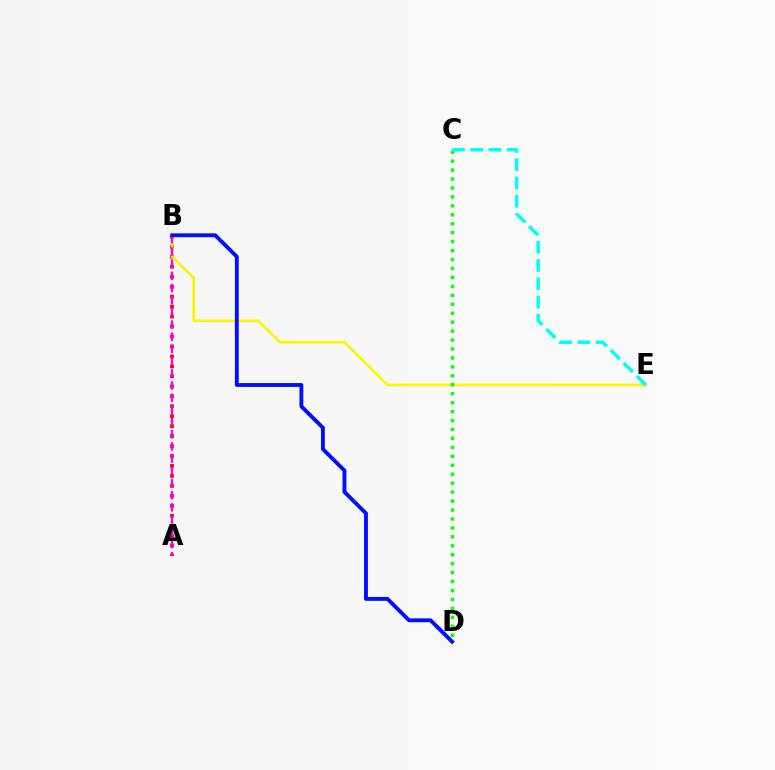{('A', 'B'): [{'color': '#ff0000', 'line_style': 'dotted', 'thickness': 2.71}, {'color': '#ee00ff', 'line_style': 'dashed', 'thickness': 1.66}], ('B', 'E'): [{'color': '#fcf500', 'line_style': 'solid', 'thickness': 1.91}], ('C', 'D'): [{'color': '#08ff00', 'line_style': 'dotted', 'thickness': 2.43}], ('B', 'D'): [{'color': '#0010ff', 'line_style': 'solid', 'thickness': 2.8}], ('C', 'E'): [{'color': '#00fff6', 'line_style': 'dashed', 'thickness': 2.49}]}